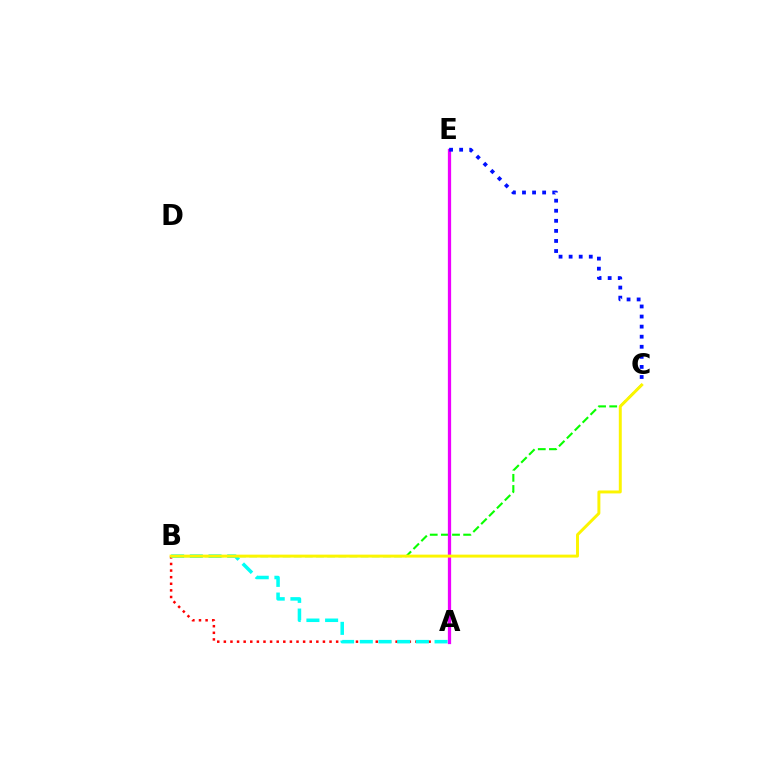{('A', 'B'): [{'color': '#ff0000', 'line_style': 'dotted', 'thickness': 1.79}, {'color': '#00fff6', 'line_style': 'dashed', 'thickness': 2.54}], ('B', 'C'): [{'color': '#08ff00', 'line_style': 'dashed', 'thickness': 1.51}, {'color': '#fcf500', 'line_style': 'solid', 'thickness': 2.12}], ('A', 'E'): [{'color': '#ee00ff', 'line_style': 'solid', 'thickness': 2.34}], ('C', 'E'): [{'color': '#0010ff', 'line_style': 'dotted', 'thickness': 2.74}]}